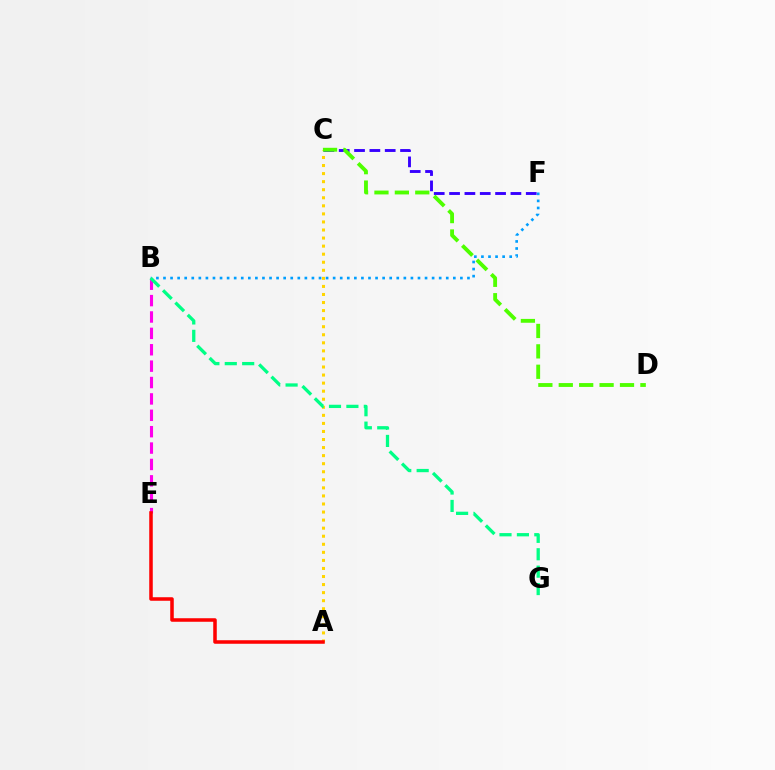{('B', 'F'): [{'color': '#009eff', 'line_style': 'dotted', 'thickness': 1.92}], ('B', 'E'): [{'color': '#ff00ed', 'line_style': 'dashed', 'thickness': 2.23}], ('C', 'F'): [{'color': '#3700ff', 'line_style': 'dashed', 'thickness': 2.08}], ('A', 'C'): [{'color': '#ffd500', 'line_style': 'dotted', 'thickness': 2.19}], ('B', 'G'): [{'color': '#00ff86', 'line_style': 'dashed', 'thickness': 2.36}], ('A', 'E'): [{'color': '#ff0000', 'line_style': 'solid', 'thickness': 2.54}], ('C', 'D'): [{'color': '#4fff00', 'line_style': 'dashed', 'thickness': 2.77}]}